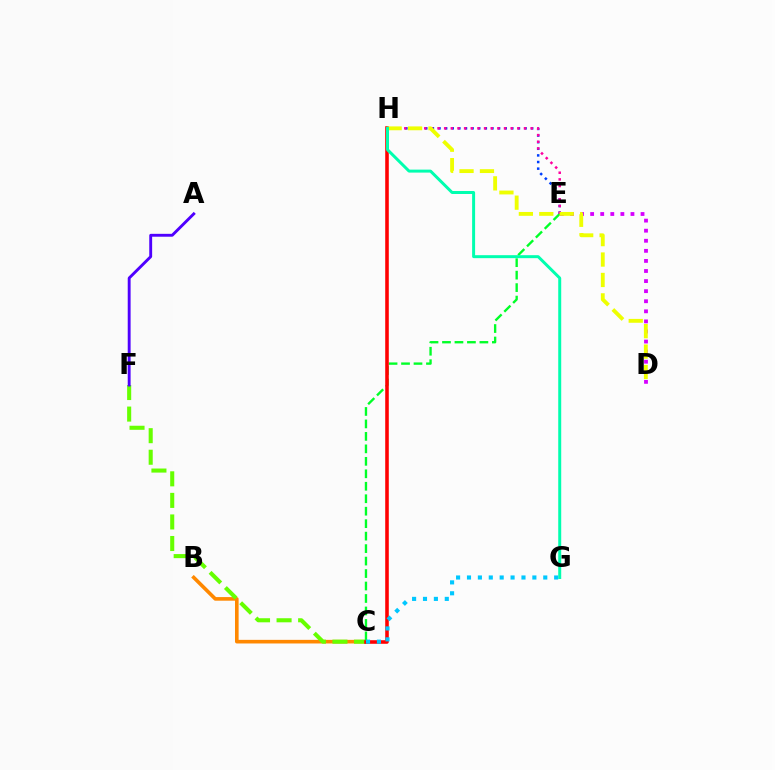{('B', 'C'): [{'color': '#ff8800', 'line_style': 'solid', 'thickness': 2.6}], ('C', 'F'): [{'color': '#66ff00', 'line_style': 'dashed', 'thickness': 2.93}], ('C', 'E'): [{'color': '#00ff27', 'line_style': 'dashed', 'thickness': 1.69}], ('E', 'H'): [{'color': '#003fff', 'line_style': 'dotted', 'thickness': 1.8}, {'color': '#ff00a0', 'line_style': 'dotted', 'thickness': 1.81}], ('C', 'H'): [{'color': '#ff0000', 'line_style': 'solid', 'thickness': 2.57}], ('D', 'E'): [{'color': '#d600ff', 'line_style': 'dotted', 'thickness': 2.74}], ('D', 'H'): [{'color': '#eeff00', 'line_style': 'dashed', 'thickness': 2.77}], ('G', 'H'): [{'color': '#00ffaf', 'line_style': 'solid', 'thickness': 2.14}], ('A', 'F'): [{'color': '#4f00ff', 'line_style': 'solid', 'thickness': 2.07}], ('C', 'G'): [{'color': '#00c7ff', 'line_style': 'dotted', 'thickness': 2.96}]}